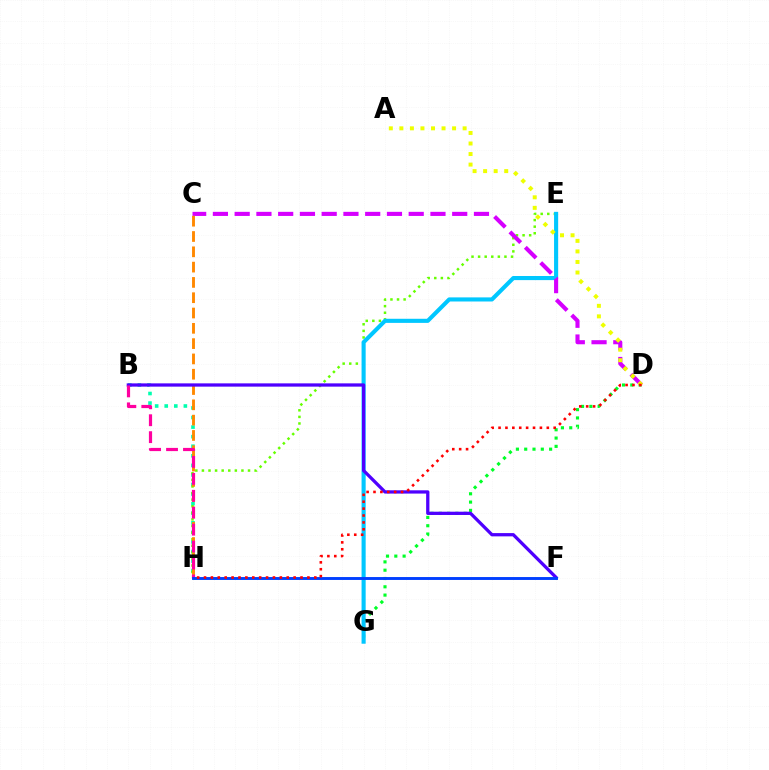{('B', 'H'): [{'color': '#00ffaf', 'line_style': 'dotted', 'thickness': 2.6}, {'color': '#ff00a0', 'line_style': 'dashed', 'thickness': 2.3}], ('E', 'H'): [{'color': '#66ff00', 'line_style': 'dotted', 'thickness': 1.79}], ('D', 'G'): [{'color': '#00ff27', 'line_style': 'dotted', 'thickness': 2.26}], ('E', 'G'): [{'color': '#00c7ff', 'line_style': 'solid', 'thickness': 2.96}], ('C', 'D'): [{'color': '#d600ff', 'line_style': 'dashed', 'thickness': 2.96}], ('C', 'H'): [{'color': '#ff8800', 'line_style': 'dashed', 'thickness': 2.08}], ('B', 'F'): [{'color': '#4f00ff', 'line_style': 'solid', 'thickness': 2.36}], ('A', 'D'): [{'color': '#eeff00', 'line_style': 'dotted', 'thickness': 2.86}], ('F', 'H'): [{'color': '#003fff', 'line_style': 'solid', 'thickness': 2.09}], ('D', 'H'): [{'color': '#ff0000', 'line_style': 'dotted', 'thickness': 1.87}]}